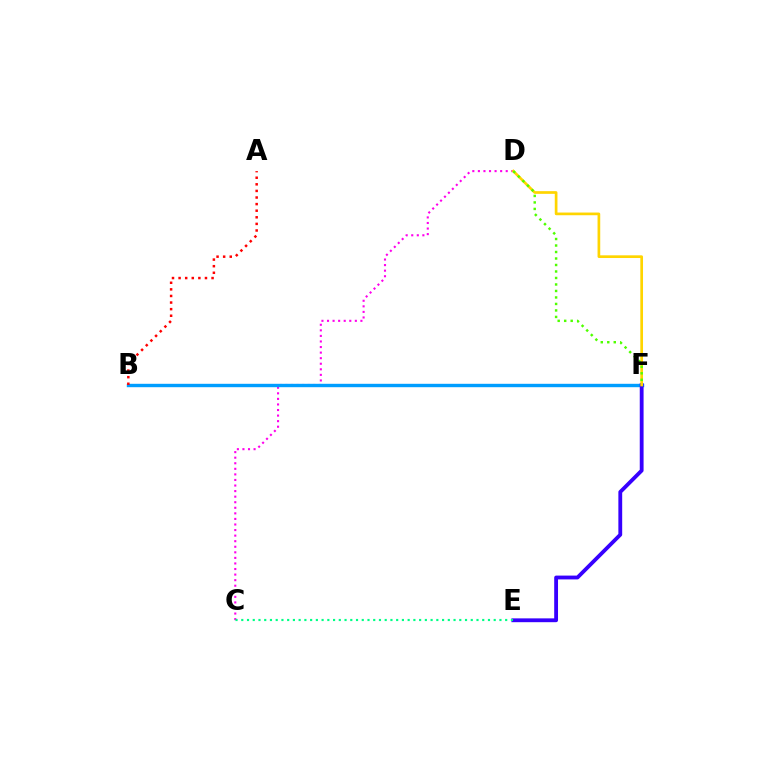{('C', 'D'): [{'color': '#ff00ed', 'line_style': 'dotted', 'thickness': 1.51}], ('B', 'F'): [{'color': '#009eff', 'line_style': 'solid', 'thickness': 2.44}], ('A', 'B'): [{'color': '#ff0000', 'line_style': 'dotted', 'thickness': 1.79}], ('E', 'F'): [{'color': '#3700ff', 'line_style': 'solid', 'thickness': 2.75}], ('D', 'F'): [{'color': '#ffd500', 'line_style': 'solid', 'thickness': 1.94}, {'color': '#4fff00', 'line_style': 'dotted', 'thickness': 1.76}], ('C', 'E'): [{'color': '#00ff86', 'line_style': 'dotted', 'thickness': 1.56}]}